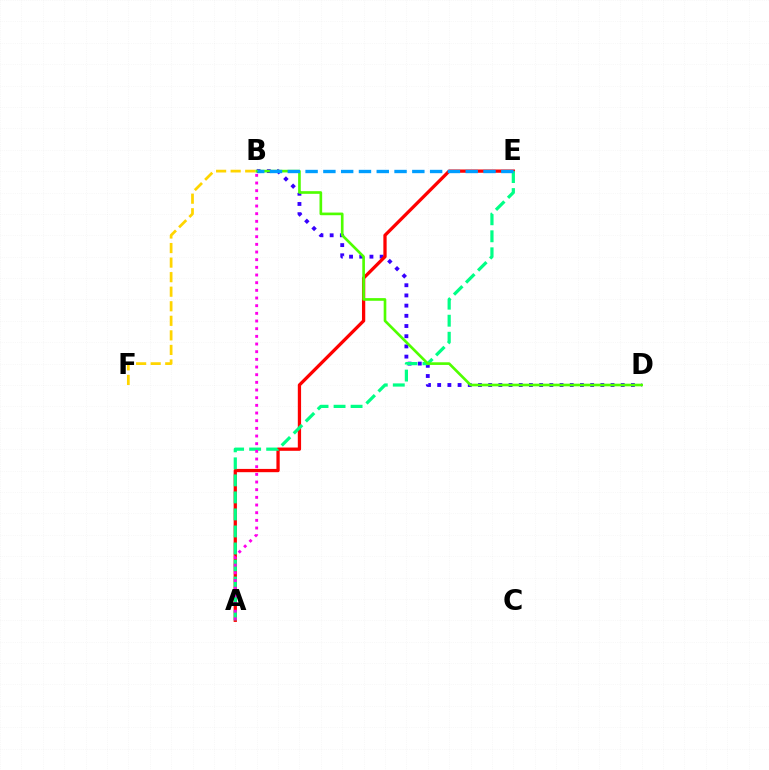{('B', 'D'): [{'color': '#3700ff', 'line_style': 'dotted', 'thickness': 2.77}, {'color': '#4fff00', 'line_style': 'solid', 'thickness': 1.91}], ('A', 'E'): [{'color': '#ff0000', 'line_style': 'solid', 'thickness': 2.36}, {'color': '#00ff86', 'line_style': 'dashed', 'thickness': 2.31}], ('B', 'E'): [{'color': '#009eff', 'line_style': 'dashed', 'thickness': 2.42}], ('B', 'F'): [{'color': '#ffd500', 'line_style': 'dashed', 'thickness': 1.98}], ('A', 'B'): [{'color': '#ff00ed', 'line_style': 'dotted', 'thickness': 2.08}]}